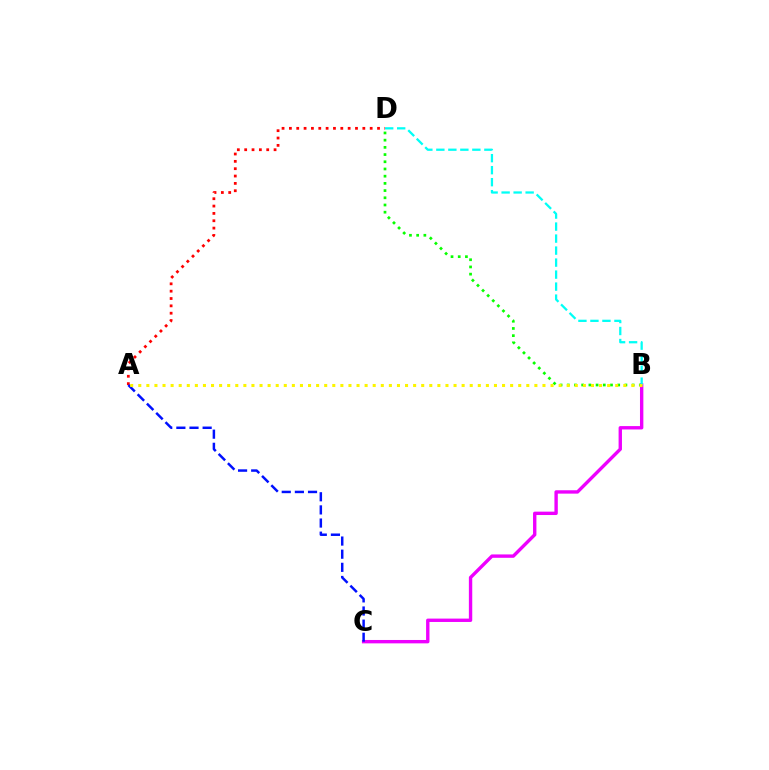{('B', 'C'): [{'color': '#ee00ff', 'line_style': 'solid', 'thickness': 2.43}], ('A', 'D'): [{'color': '#ff0000', 'line_style': 'dotted', 'thickness': 2.0}], ('B', 'D'): [{'color': '#08ff00', 'line_style': 'dotted', 'thickness': 1.96}, {'color': '#00fff6', 'line_style': 'dashed', 'thickness': 1.63}], ('A', 'C'): [{'color': '#0010ff', 'line_style': 'dashed', 'thickness': 1.78}], ('A', 'B'): [{'color': '#fcf500', 'line_style': 'dotted', 'thickness': 2.2}]}